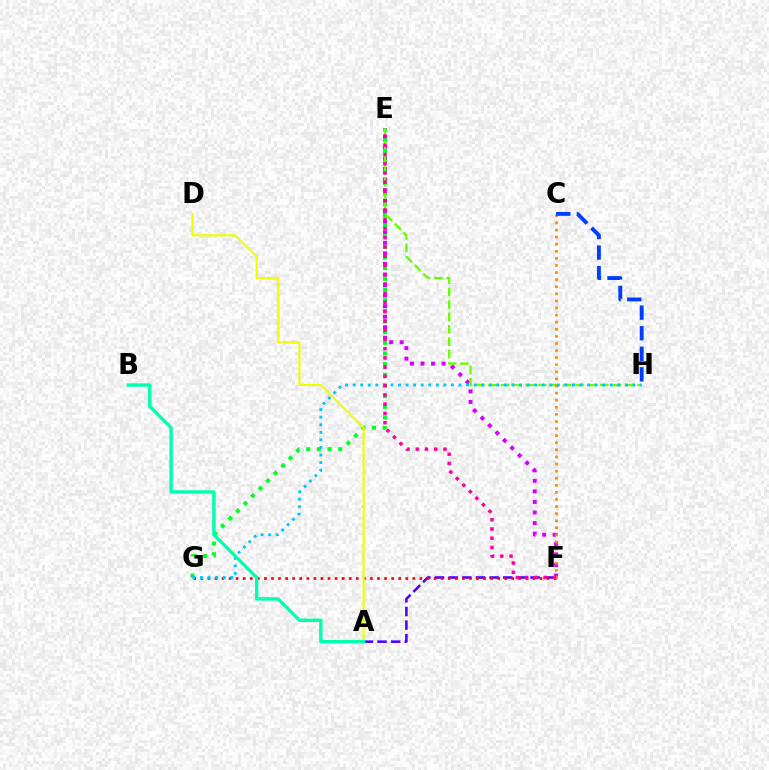{('A', 'F'): [{'color': '#4f00ff', 'line_style': 'dashed', 'thickness': 1.85}], ('F', 'G'): [{'color': '#ff0000', 'line_style': 'dotted', 'thickness': 1.92}], ('E', 'F'): [{'color': '#d600ff', 'line_style': 'dotted', 'thickness': 2.87}, {'color': '#ff00a0', 'line_style': 'dotted', 'thickness': 2.51}], ('E', 'G'): [{'color': '#00ff27', 'line_style': 'dotted', 'thickness': 2.9}], ('E', 'H'): [{'color': '#66ff00', 'line_style': 'dashed', 'thickness': 1.69}], ('C', 'F'): [{'color': '#ff8800', 'line_style': 'dotted', 'thickness': 1.93}], ('G', 'H'): [{'color': '#00c7ff', 'line_style': 'dotted', 'thickness': 2.06}], ('A', 'D'): [{'color': '#eeff00', 'line_style': 'solid', 'thickness': 1.54}], ('C', 'H'): [{'color': '#003fff', 'line_style': 'dashed', 'thickness': 2.79}], ('A', 'B'): [{'color': '#00ffaf', 'line_style': 'solid', 'thickness': 2.44}]}